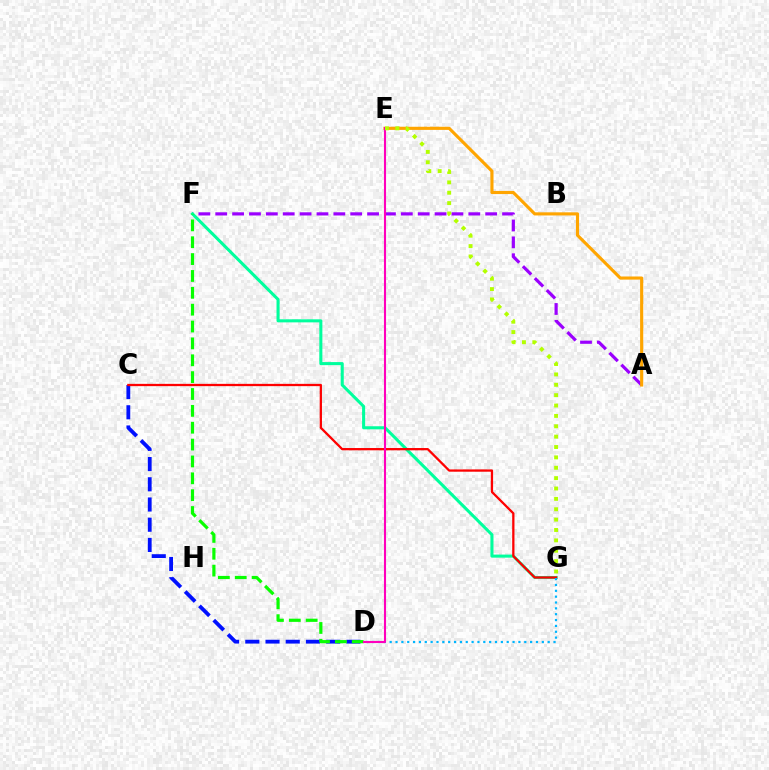{('A', 'F'): [{'color': '#9b00ff', 'line_style': 'dashed', 'thickness': 2.29}], ('F', 'G'): [{'color': '#00ff9d', 'line_style': 'solid', 'thickness': 2.2}], ('C', 'D'): [{'color': '#0010ff', 'line_style': 'dashed', 'thickness': 2.75}], ('C', 'G'): [{'color': '#ff0000', 'line_style': 'solid', 'thickness': 1.64}], ('D', 'G'): [{'color': '#00b5ff', 'line_style': 'dotted', 'thickness': 1.59}], ('D', 'F'): [{'color': '#08ff00', 'line_style': 'dashed', 'thickness': 2.29}], ('A', 'E'): [{'color': '#ffa500', 'line_style': 'solid', 'thickness': 2.26}], ('D', 'E'): [{'color': '#ff00bd', 'line_style': 'solid', 'thickness': 1.51}], ('E', 'G'): [{'color': '#b3ff00', 'line_style': 'dotted', 'thickness': 2.82}]}